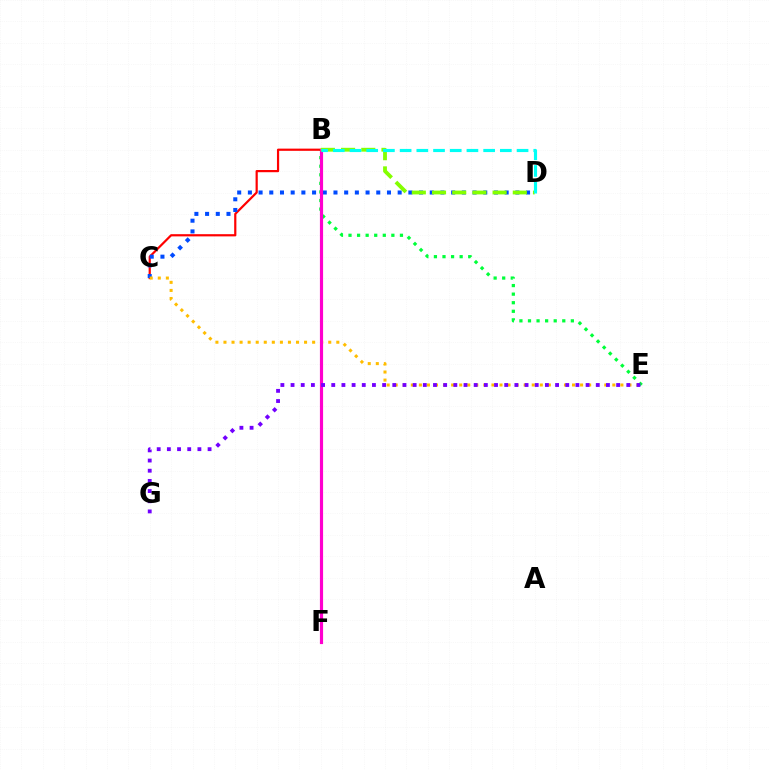{('B', 'E'): [{'color': '#00ff39', 'line_style': 'dotted', 'thickness': 2.33}], ('B', 'C'): [{'color': '#ff0000', 'line_style': 'solid', 'thickness': 1.59}], ('C', 'D'): [{'color': '#004bff', 'line_style': 'dotted', 'thickness': 2.91}], ('C', 'E'): [{'color': '#ffbd00', 'line_style': 'dotted', 'thickness': 2.19}], ('B', 'F'): [{'color': '#ff00cf', 'line_style': 'solid', 'thickness': 2.28}], ('B', 'D'): [{'color': '#84ff00', 'line_style': 'dashed', 'thickness': 2.74}, {'color': '#00fff6', 'line_style': 'dashed', 'thickness': 2.27}], ('E', 'G'): [{'color': '#7200ff', 'line_style': 'dotted', 'thickness': 2.76}]}